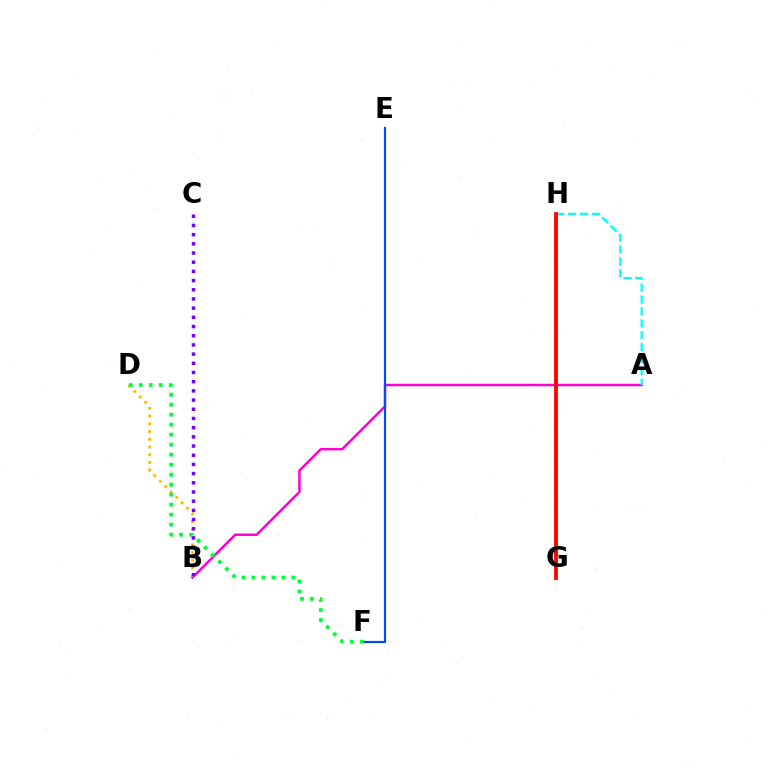{('A', 'B'): [{'color': '#ff00cf', 'line_style': 'solid', 'thickness': 1.77}], ('B', 'D'): [{'color': '#ffbd00', 'line_style': 'dotted', 'thickness': 2.09}], ('E', 'F'): [{'color': '#004bff', 'line_style': 'solid', 'thickness': 1.58}], ('D', 'F'): [{'color': '#00ff39', 'line_style': 'dotted', 'thickness': 2.72}], ('G', 'H'): [{'color': '#84ff00', 'line_style': 'dashed', 'thickness': 2.24}, {'color': '#ff0000', 'line_style': 'solid', 'thickness': 2.73}], ('A', 'H'): [{'color': '#00fff6', 'line_style': 'dashed', 'thickness': 1.61}], ('B', 'C'): [{'color': '#7200ff', 'line_style': 'dotted', 'thickness': 2.5}]}